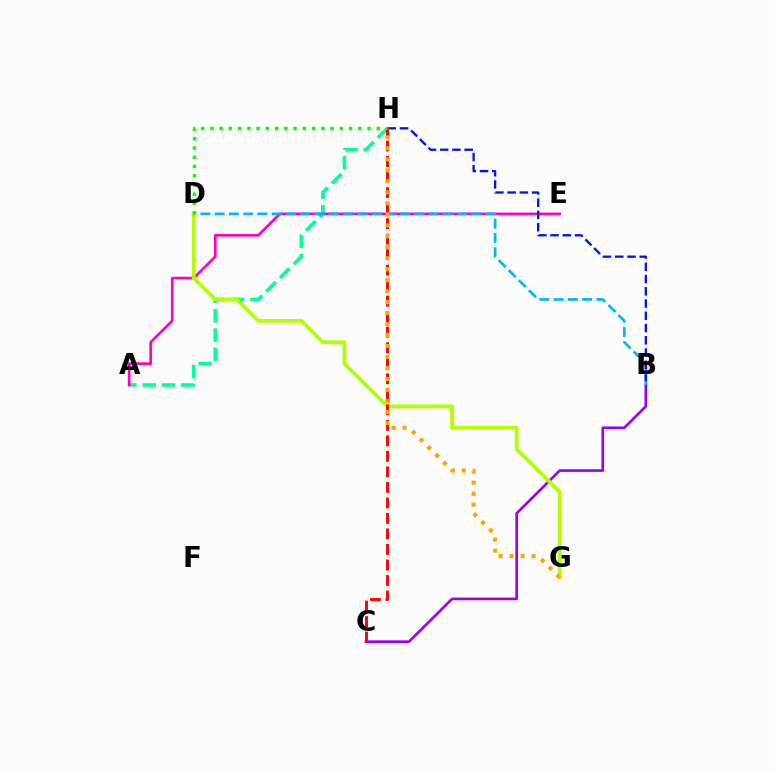{('A', 'H'): [{'color': '#00ff9d', 'line_style': 'dashed', 'thickness': 2.63}], ('A', 'E'): [{'color': '#ff00bd', 'line_style': 'solid', 'thickness': 1.91}], ('B', 'C'): [{'color': '#9b00ff', 'line_style': 'solid', 'thickness': 1.92}], ('B', 'D'): [{'color': '#00b5ff', 'line_style': 'dashed', 'thickness': 1.94}], ('D', 'G'): [{'color': '#b3ff00', 'line_style': 'solid', 'thickness': 2.74}], ('B', 'H'): [{'color': '#0010ff', 'line_style': 'dashed', 'thickness': 1.66}], ('C', 'H'): [{'color': '#ff0000', 'line_style': 'dashed', 'thickness': 2.11}], ('G', 'H'): [{'color': '#ffa500', 'line_style': 'dotted', 'thickness': 2.98}], ('D', 'H'): [{'color': '#08ff00', 'line_style': 'dotted', 'thickness': 2.51}]}